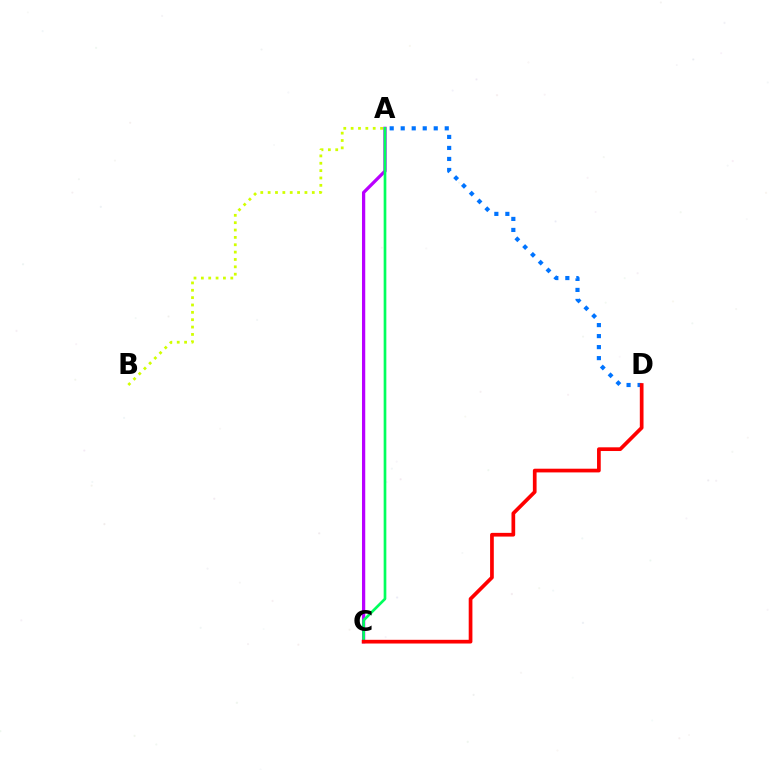{('A', 'C'): [{'color': '#b900ff', 'line_style': 'solid', 'thickness': 2.34}, {'color': '#00ff5c', 'line_style': 'solid', 'thickness': 1.93}], ('A', 'D'): [{'color': '#0074ff', 'line_style': 'dotted', 'thickness': 2.99}], ('C', 'D'): [{'color': '#ff0000', 'line_style': 'solid', 'thickness': 2.67}], ('A', 'B'): [{'color': '#d1ff00', 'line_style': 'dotted', 'thickness': 2.0}]}